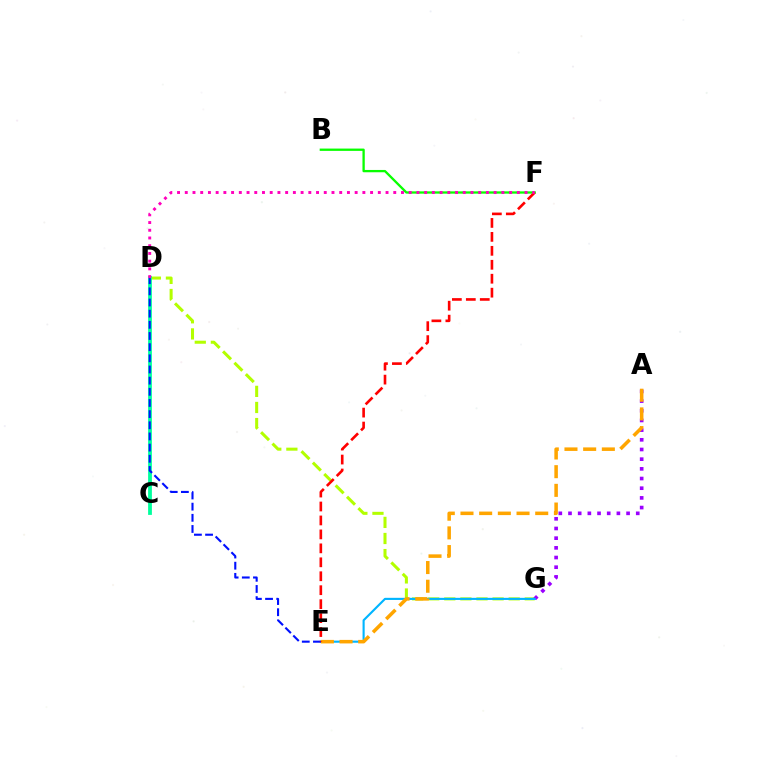{('D', 'G'): [{'color': '#b3ff00', 'line_style': 'dashed', 'thickness': 2.19}], ('A', 'G'): [{'color': '#9b00ff', 'line_style': 'dotted', 'thickness': 2.63}], ('C', 'D'): [{'color': '#00ff9d', 'line_style': 'solid', 'thickness': 2.73}], ('B', 'F'): [{'color': '#08ff00', 'line_style': 'solid', 'thickness': 1.66}], ('E', 'G'): [{'color': '#00b5ff', 'line_style': 'solid', 'thickness': 1.53}], ('A', 'E'): [{'color': '#ffa500', 'line_style': 'dashed', 'thickness': 2.54}], ('D', 'E'): [{'color': '#0010ff', 'line_style': 'dashed', 'thickness': 1.52}], ('E', 'F'): [{'color': '#ff0000', 'line_style': 'dashed', 'thickness': 1.9}], ('D', 'F'): [{'color': '#ff00bd', 'line_style': 'dotted', 'thickness': 2.1}]}